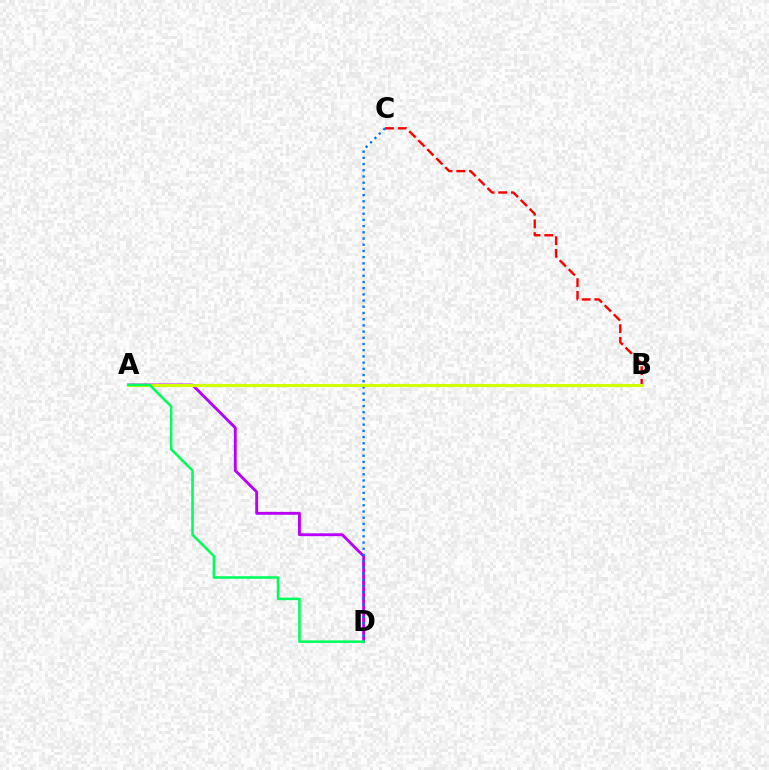{('B', 'C'): [{'color': '#ff0000', 'line_style': 'dashed', 'thickness': 1.73}], ('A', 'D'): [{'color': '#b900ff', 'line_style': 'solid', 'thickness': 2.06}, {'color': '#00ff5c', 'line_style': 'solid', 'thickness': 1.84}], ('C', 'D'): [{'color': '#0074ff', 'line_style': 'dotted', 'thickness': 1.69}], ('A', 'B'): [{'color': '#d1ff00', 'line_style': 'solid', 'thickness': 2.24}]}